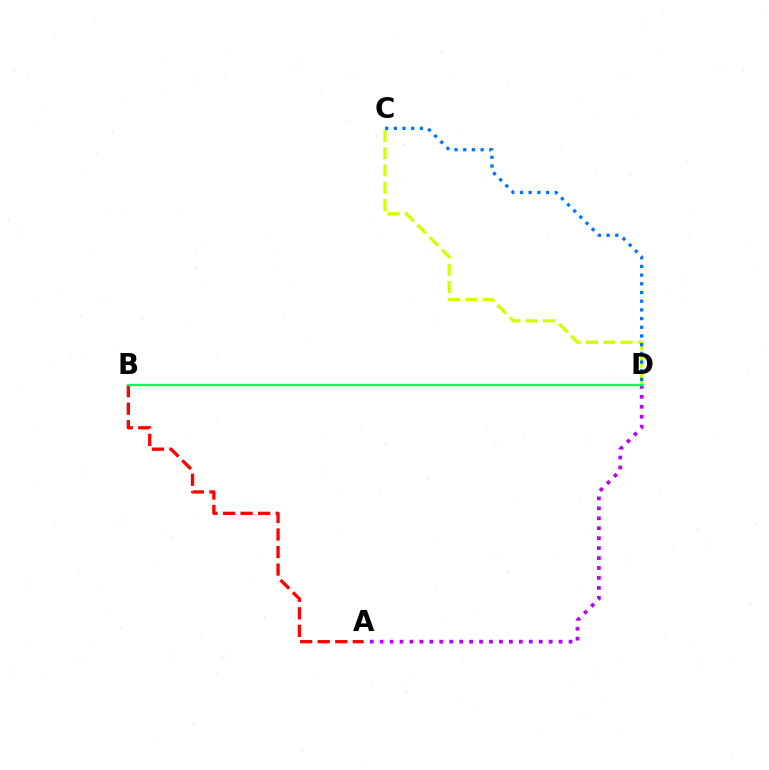{('A', 'D'): [{'color': '#b900ff', 'line_style': 'dotted', 'thickness': 2.7}], ('C', 'D'): [{'color': '#d1ff00', 'line_style': 'dashed', 'thickness': 2.35}, {'color': '#0074ff', 'line_style': 'dotted', 'thickness': 2.36}], ('A', 'B'): [{'color': '#ff0000', 'line_style': 'dashed', 'thickness': 2.38}], ('B', 'D'): [{'color': '#00ff5c', 'line_style': 'solid', 'thickness': 1.68}]}